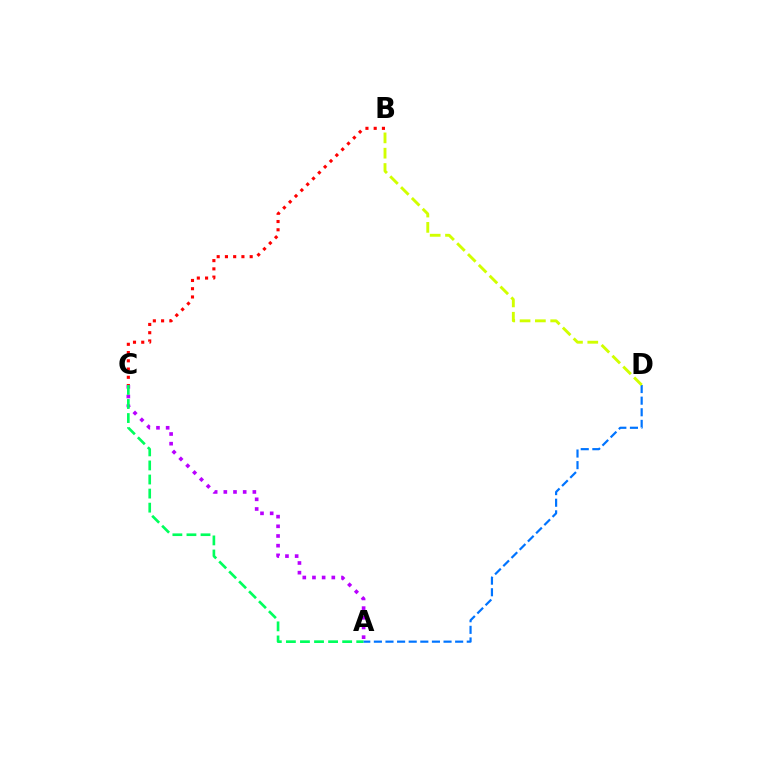{('A', 'C'): [{'color': '#b900ff', 'line_style': 'dotted', 'thickness': 2.63}, {'color': '#00ff5c', 'line_style': 'dashed', 'thickness': 1.91}], ('A', 'D'): [{'color': '#0074ff', 'line_style': 'dashed', 'thickness': 1.58}], ('B', 'D'): [{'color': '#d1ff00', 'line_style': 'dashed', 'thickness': 2.08}], ('B', 'C'): [{'color': '#ff0000', 'line_style': 'dotted', 'thickness': 2.24}]}